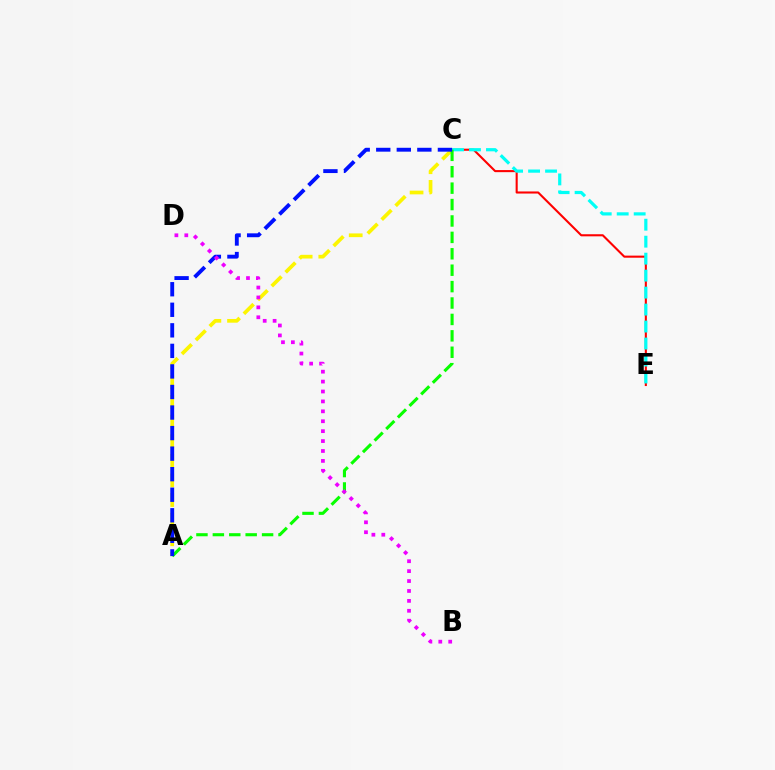{('C', 'E'): [{'color': '#ff0000', 'line_style': 'solid', 'thickness': 1.5}, {'color': '#00fff6', 'line_style': 'dashed', 'thickness': 2.31}], ('A', 'C'): [{'color': '#fcf500', 'line_style': 'dashed', 'thickness': 2.67}, {'color': '#08ff00', 'line_style': 'dashed', 'thickness': 2.23}, {'color': '#0010ff', 'line_style': 'dashed', 'thickness': 2.79}], ('B', 'D'): [{'color': '#ee00ff', 'line_style': 'dotted', 'thickness': 2.69}]}